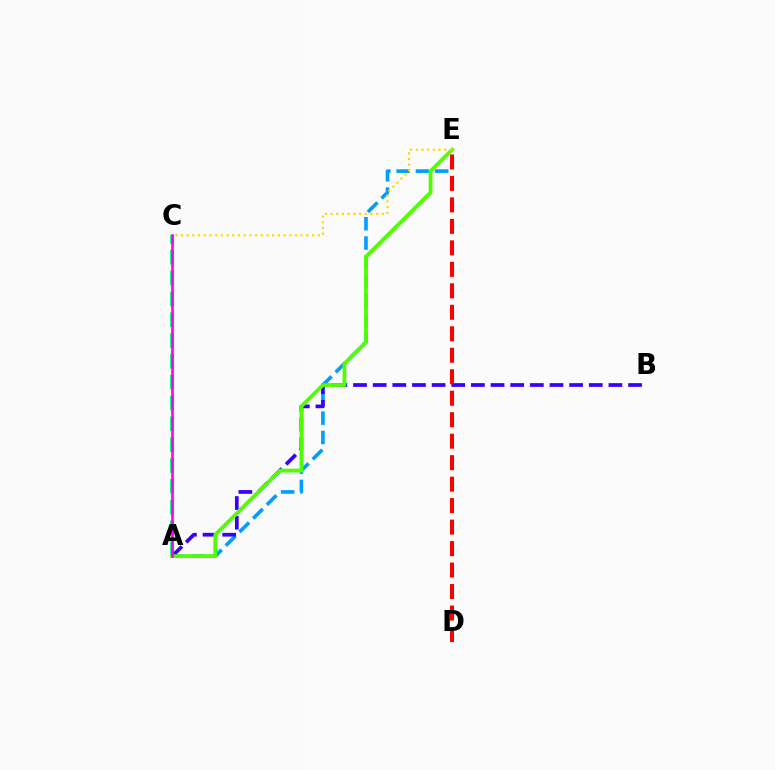{('A', 'C'): [{'color': '#00ff86', 'line_style': 'dashed', 'thickness': 2.83}, {'color': '#ff00ed', 'line_style': 'solid', 'thickness': 1.89}], ('A', 'E'): [{'color': '#009eff', 'line_style': 'dashed', 'thickness': 2.62}, {'color': '#4fff00', 'line_style': 'solid', 'thickness': 2.73}], ('A', 'B'): [{'color': '#3700ff', 'line_style': 'dashed', 'thickness': 2.67}], ('D', 'E'): [{'color': '#ff0000', 'line_style': 'dashed', 'thickness': 2.92}], ('C', 'E'): [{'color': '#ffd500', 'line_style': 'dotted', 'thickness': 1.55}]}